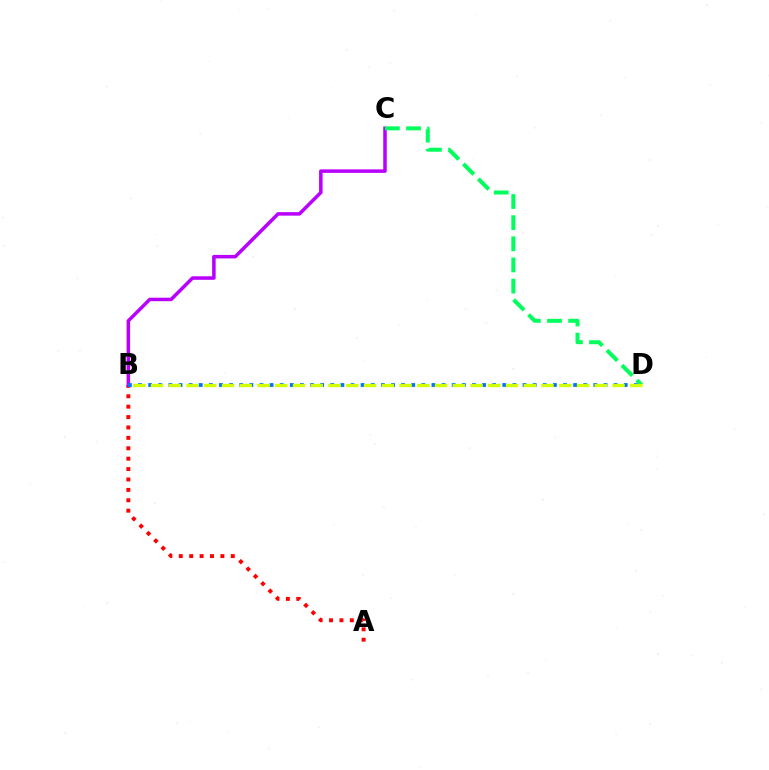{('A', 'B'): [{'color': '#ff0000', 'line_style': 'dotted', 'thickness': 2.83}], ('B', 'C'): [{'color': '#b900ff', 'line_style': 'solid', 'thickness': 2.52}], ('C', 'D'): [{'color': '#00ff5c', 'line_style': 'dashed', 'thickness': 2.87}], ('B', 'D'): [{'color': '#0074ff', 'line_style': 'dotted', 'thickness': 2.75}, {'color': '#d1ff00', 'line_style': 'dashed', 'thickness': 2.41}]}